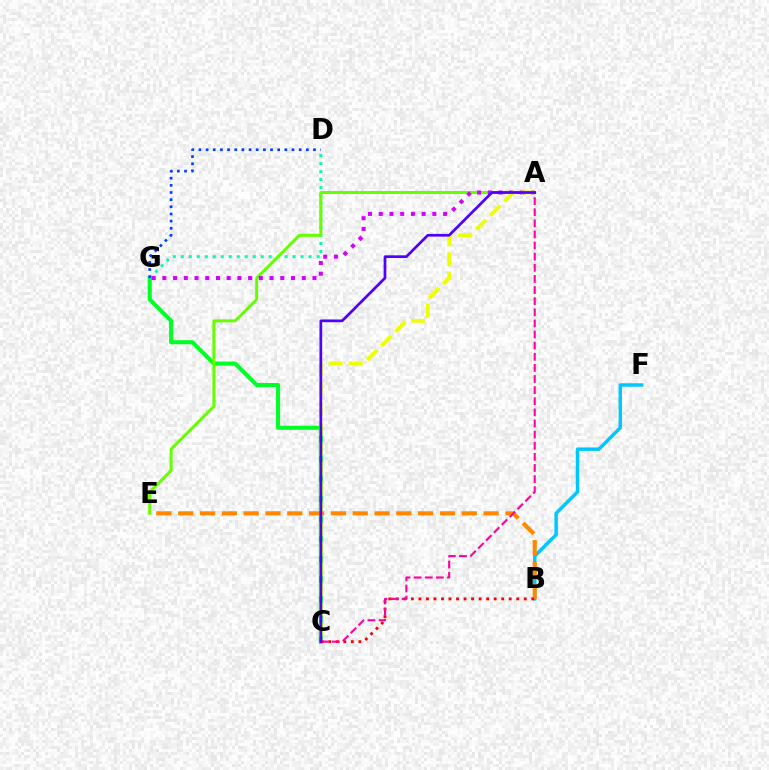{('B', 'F'): [{'color': '#00c7ff', 'line_style': 'solid', 'thickness': 2.48}], ('C', 'G'): [{'color': '#00ff27', 'line_style': 'solid', 'thickness': 2.92}], ('D', 'G'): [{'color': '#00ffaf', 'line_style': 'dotted', 'thickness': 2.17}, {'color': '#003fff', 'line_style': 'dotted', 'thickness': 1.95}], ('A', 'E'): [{'color': '#66ff00', 'line_style': 'solid', 'thickness': 2.15}], ('A', 'G'): [{'color': '#d600ff', 'line_style': 'dotted', 'thickness': 2.91}], ('A', 'C'): [{'color': '#eeff00', 'line_style': 'dashed', 'thickness': 2.72}, {'color': '#ff00a0', 'line_style': 'dashed', 'thickness': 1.51}, {'color': '#4f00ff', 'line_style': 'solid', 'thickness': 1.96}], ('B', 'E'): [{'color': '#ff8800', 'line_style': 'dashed', 'thickness': 2.96}], ('B', 'C'): [{'color': '#ff0000', 'line_style': 'dotted', 'thickness': 2.04}]}